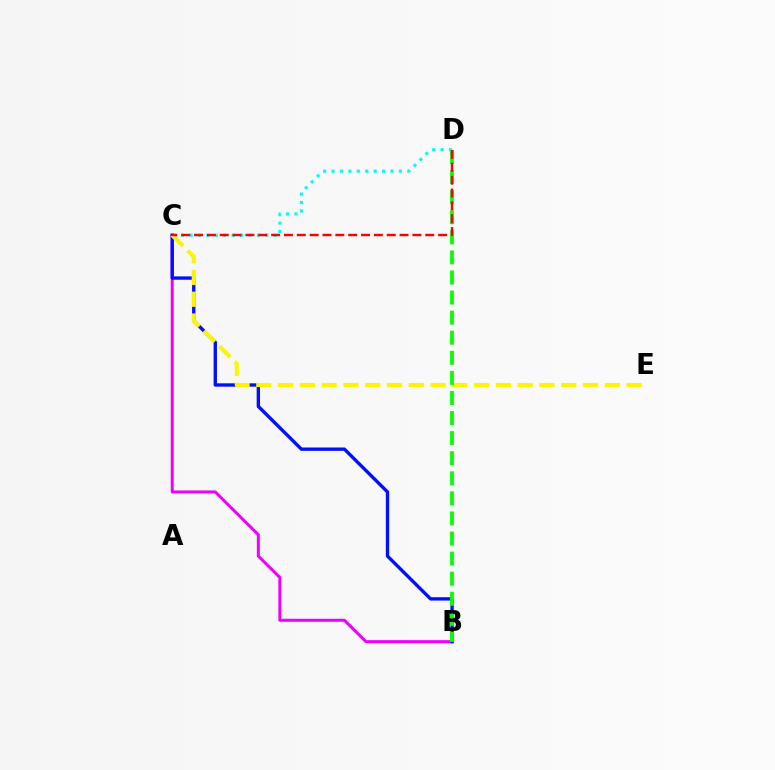{('B', 'C'): [{'color': '#ee00ff', 'line_style': 'solid', 'thickness': 2.17}, {'color': '#0010ff', 'line_style': 'solid', 'thickness': 2.42}], ('C', 'D'): [{'color': '#00fff6', 'line_style': 'dotted', 'thickness': 2.29}, {'color': '#ff0000', 'line_style': 'dashed', 'thickness': 1.75}], ('C', 'E'): [{'color': '#fcf500', 'line_style': 'dashed', 'thickness': 2.96}], ('B', 'D'): [{'color': '#08ff00', 'line_style': 'dashed', 'thickness': 2.73}]}